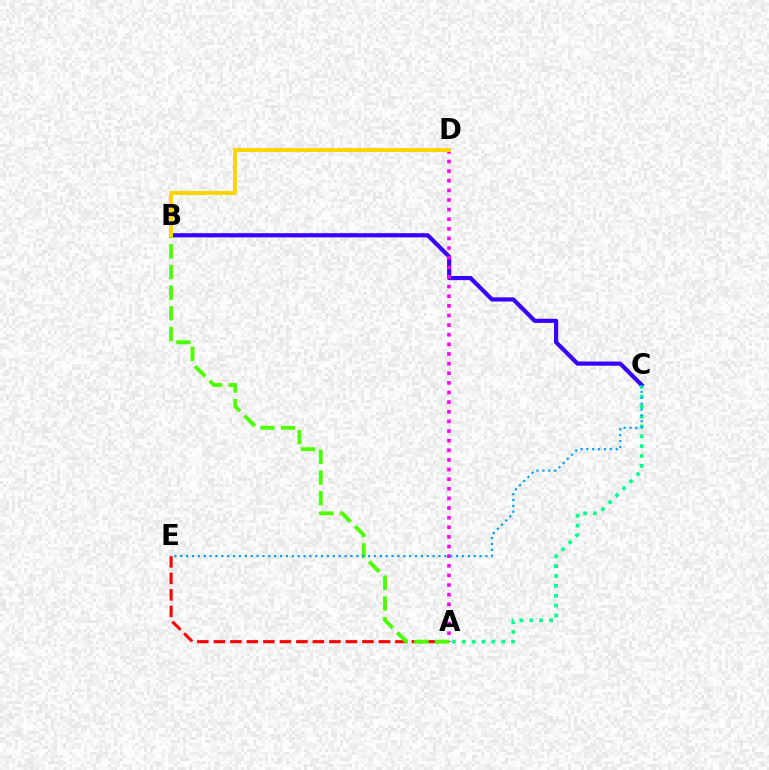{('B', 'C'): [{'color': '#3700ff', 'line_style': 'solid', 'thickness': 3.0}], ('A', 'C'): [{'color': '#00ff86', 'line_style': 'dotted', 'thickness': 2.68}], ('A', 'D'): [{'color': '#ff00ed', 'line_style': 'dotted', 'thickness': 2.62}], ('A', 'E'): [{'color': '#ff0000', 'line_style': 'dashed', 'thickness': 2.24}], ('A', 'B'): [{'color': '#4fff00', 'line_style': 'dashed', 'thickness': 2.8}], ('C', 'E'): [{'color': '#009eff', 'line_style': 'dotted', 'thickness': 1.59}], ('B', 'D'): [{'color': '#ffd500', 'line_style': 'solid', 'thickness': 2.85}]}